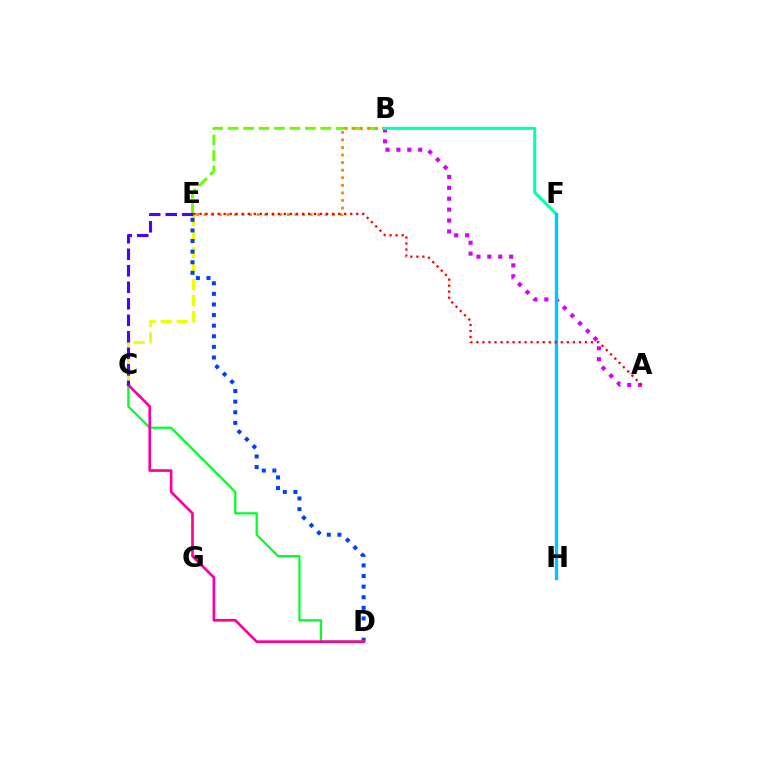{('A', 'B'): [{'color': '#d600ff', 'line_style': 'dotted', 'thickness': 2.96}], ('C', 'E'): [{'color': '#eeff00', 'line_style': 'dashed', 'thickness': 2.18}, {'color': '#4f00ff', 'line_style': 'dashed', 'thickness': 2.24}], ('B', 'E'): [{'color': '#66ff00', 'line_style': 'dashed', 'thickness': 2.1}, {'color': '#ff8800', 'line_style': 'dotted', 'thickness': 2.06}], ('D', 'E'): [{'color': '#003fff', 'line_style': 'dotted', 'thickness': 2.88}], ('B', 'F'): [{'color': '#00ffaf', 'line_style': 'solid', 'thickness': 2.15}], ('C', 'D'): [{'color': '#00ff27', 'line_style': 'solid', 'thickness': 1.6}, {'color': '#ff00a0', 'line_style': 'solid', 'thickness': 1.93}], ('F', 'H'): [{'color': '#00c7ff', 'line_style': 'solid', 'thickness': 2.45}], ('A', 'E'): [{'color': '#ff0000', 'line_style': 'dotted', 'thickness': 1.64}]}